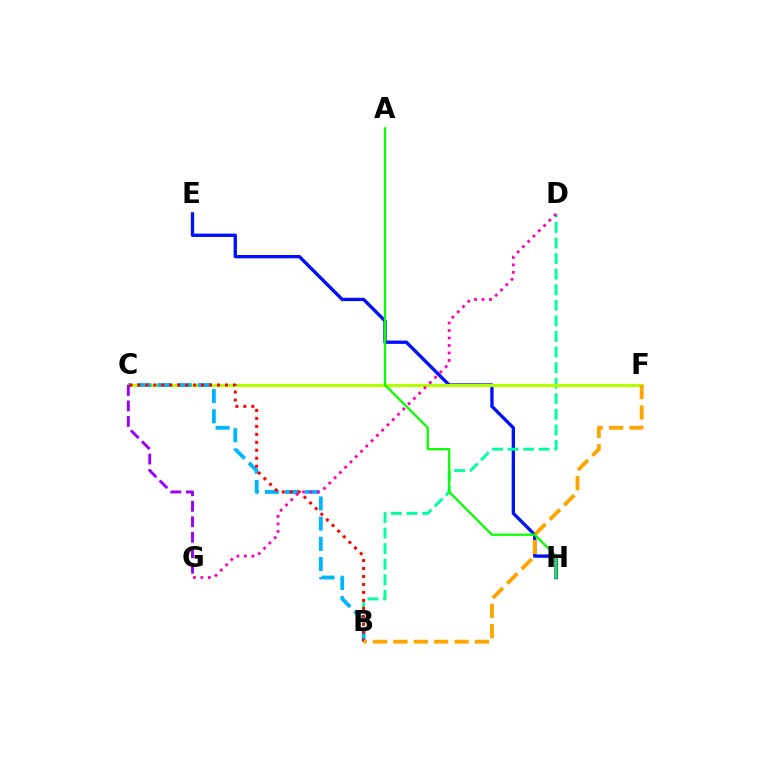{('E', 'H'): [{'color': '#0010ff', 'line_style': 'solid', 'thickness': 2.4}], ('B', 'D'): [{'color': '#00ff9d', 'line_style': 'dashed', 'thickness': 2.12}], ('C', 'F'): [{'color': '#b3ff00', 'line_style': 'solid', 'thickness': 2.25}], ('B', 'C'): [{'color': '#00b5ff', 'line_style': 'dashed', 'thickness': 2.74}, {'color': '#ff0000', 'line_style': 'dotted', 'thickness': 2.16}], ('A', 'H'): [{'color': '#08ff00', 'line_style': 'solid', 'thickness': 1.63}], ('C', 'G'): [{'color': '#9b00ff', 'line_style': 'dashed', 'thickness': 2.11}], ('D', 'G'): [{'color': '#ff00bd', 'line_style': 'dotted', 'thickness': 2.03}], ('B', 'F'): [{'color': '#ffa500', 'line_style': 'dashed', 'thickness': 2.77}]}